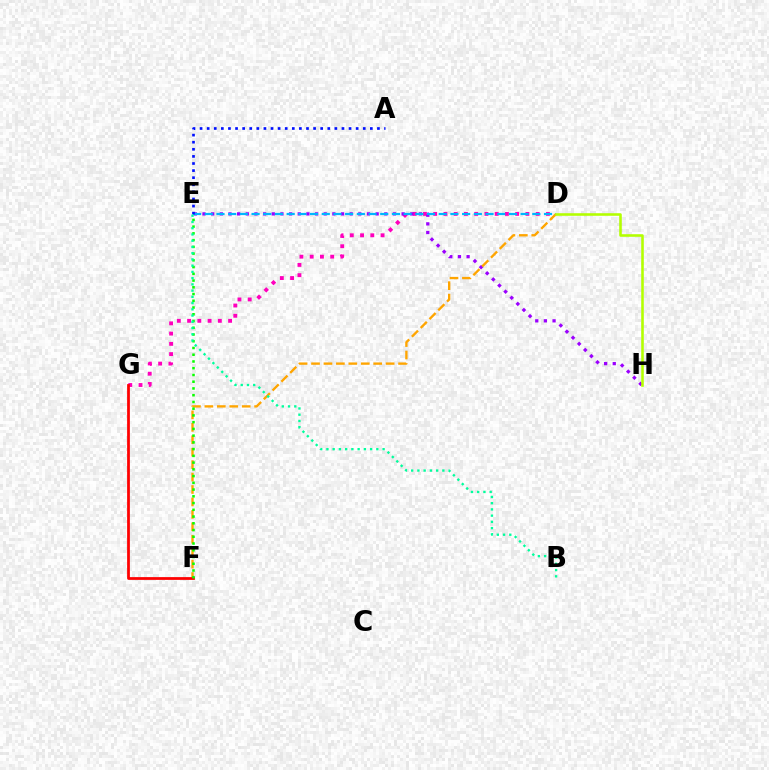{('D', 'G'): [{'color': '#ff00bd', 'line_style': 'dotted', 'thickness': 2.78}], ('E', 'H'): [{'color': '#9b00ff', 'line_style': 'dotted', 'thickness': 2.35}], ('D', 'F'): [{'color': '#ffa500', 'line_style': 'dashed', 'thickness': 1.69}], ('D', 'E'): [{'color': '#00b5ff', 'line_style': 'dashed', 'thickness': 1.59}], ('F', 'G'): [{'color': '#ff0000', 'line_style': 'solid', 'thickness': 1.99}], ('D', 'H'): [{'color': '#b3ff00', 'line_style': 'solid', 'thickness': 1.85}], ('E', 'F'): [{'color': '#08ff00', 'line_style': 'dotted', 'thickness': 1.83}], ('A', 'E'): [{'color': '#0010ff', 'line_style': 'dotted', 'thickness': 1.93}], ('B', 'E'): [{'color': '#00ff9d', 'line_style': 'dotted', 'thickness': 1.7}]}